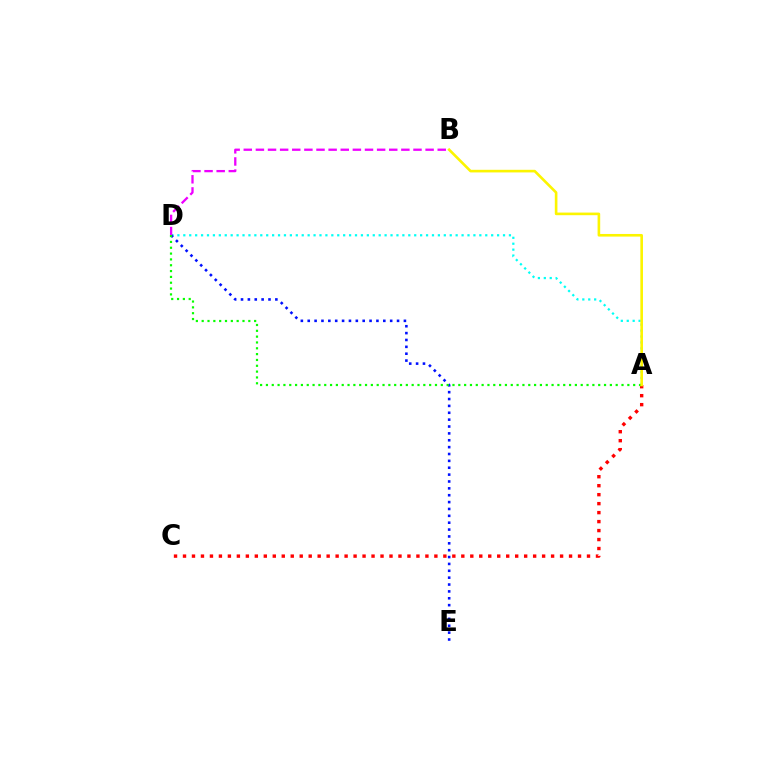{('A', 'C'): [{'color': '#ff0000', 'line_style': 'dotted', 'thickness': 2.44}], ('A', 'D'): [{'color': '#00fff6', 'line_style': 'dotted', 'thickness': 1.61}, {'color': '#08ff00', 'line_style': 'dotted', 'thickness': 1.58}], ('D', 'E'): [{'color': '#0010ff', 'line_style': 'dotted', 'thickness': 1.87}], ('B', 'D'): [{'color': '#ee00ff', 'line_style': 'dashed', 'thickness': 1.65}], ('A', 'B'): [{'color': '#fcf500', 'line_style': 'solid', 'thickness': 1.89}]}